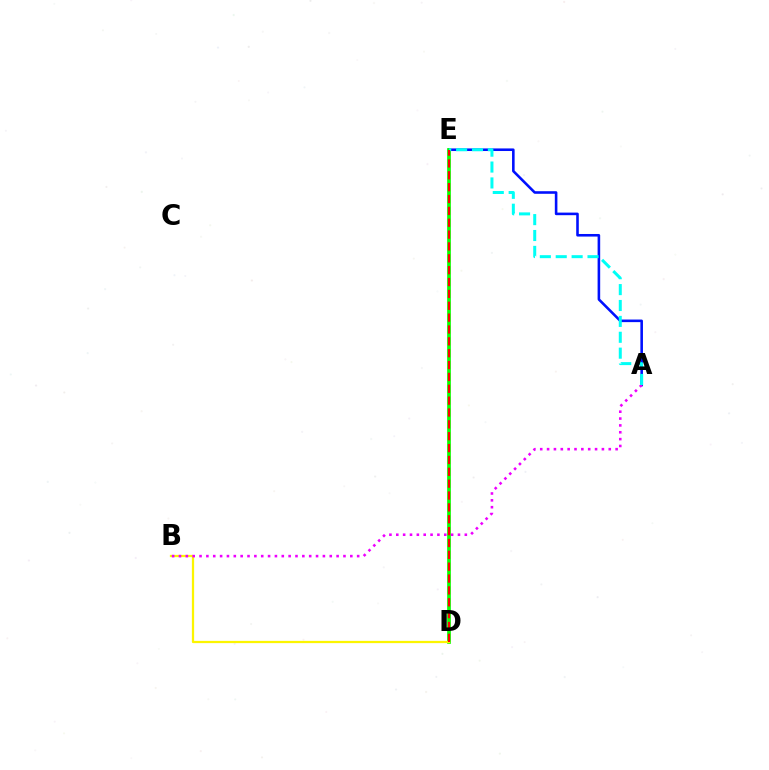{('A', 'E'): [{'color': '#0010ff', 'line_style': 'solid', 'thickness': 1.86}, {'color': '#00fff6', 'line_style': 'dashed', 'thickness': 2.16}], ('D', 'E'): [{'color': '#08ff00', 'line_style': 'solid', 'thickness': 2.67}, {'color': '#ff0000', 'line_style': 'dashed', 'thickness': 1.61}], ('B', 'D'): [{'color': '#fcf500', 'line_style': 'solid', 'thickness': 1.62}], ('A', 'B'): [{'color': '#ee00ff', 'line_style': 'dotted', 'thickness': 1.86}]}